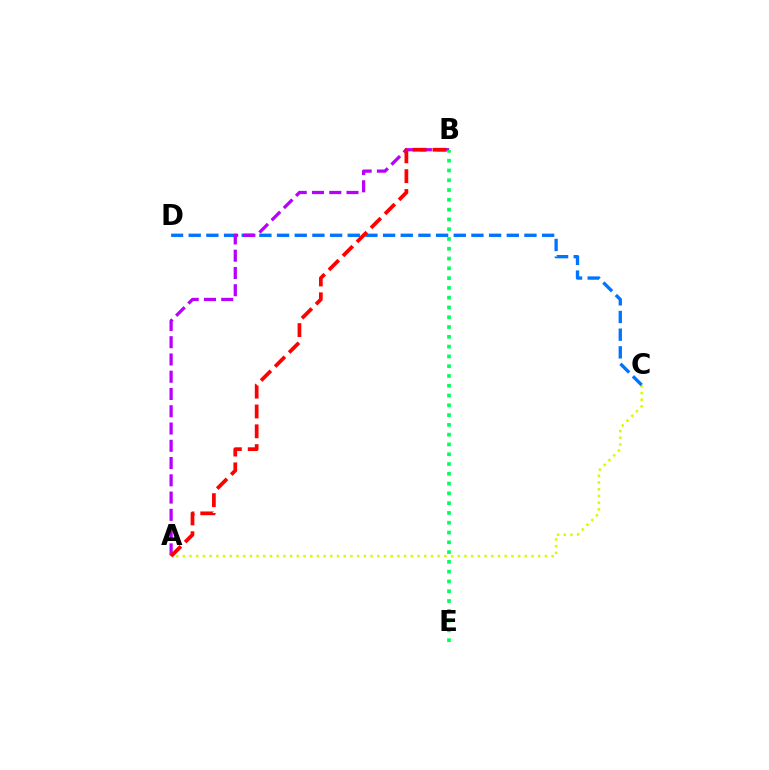{('A', 'C'): [{'color': '#d1ff00', 'line_style': 'dotted', 'thickness': 1.82}], ('C', 'D'): [{'color': '#0074ff', 'line_style': 'dashed', 'thickness': 2.4}], ('A', 'B'): [{'color': '#b900ff', 'line_style': 'dashed', 'thickness': 2.35}, {'color': '#ff0000', 'line_style': 'dashed', 'thickness': 2.69}], ('B', 'E'): [{'color': '#00ff5c', 'line_style': 'dotted', 'thickness': 2.66}]}